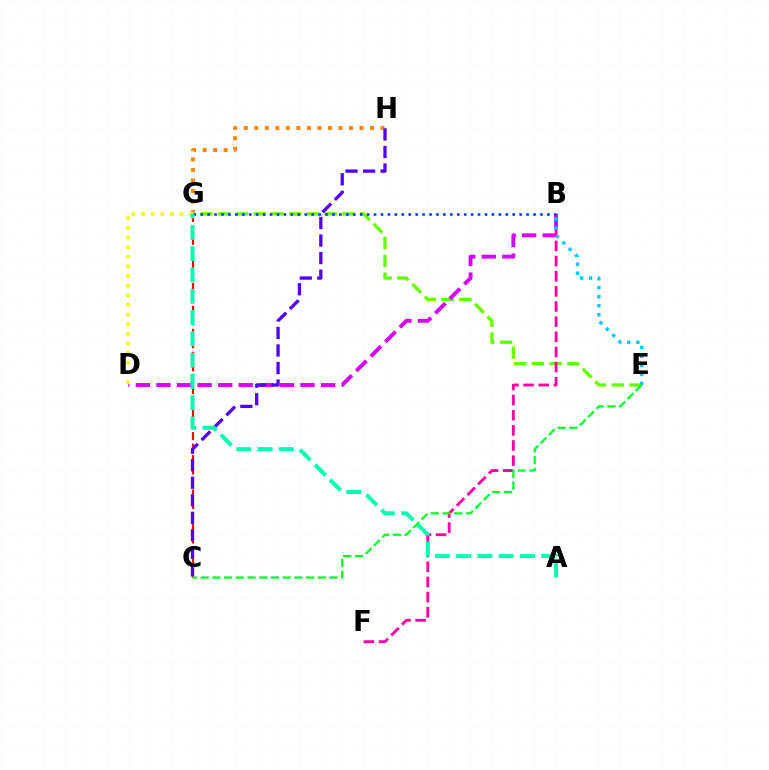{('G', 'H'): [{'color': '#ff8800', 'line_style': 'dotted', 'thickness': 2.86}], ('E', 'G'): [{'color': '#66ff00', 'line_style': 'dashed', 'thickness': 2.41}], ('C', 'G'): [{'color': '#ff0000', 'line_style': 'dashed', 'thickness': 1.56}], ('B', 'D'): [{'color': '#d600ff', 'line_style': 'dashed', 'thickness': 2.8}], ('B', 'F'): [{'color': '#ff00a0', 'line_style': 'dashed', 'thickness': 2.06}], ('B', 'E'): [{'color': '#00c7ff', 'line_style': 'dotted', 'thickness': 2.44}], ('D', 'G'): [{'color': '#eeff00', 'line_style': 'dotted', 'thickness': 2.62}], ('C', 'H'): [{'color': '#4f00ff', 'line_style': 'dashed', 'thickness': 2.38}], ('B', 'G'): [{'color': '#003fff', 'line_style': 'dotted', 'thickness': 1.88}], ('C', 'E'): [{'color': '#00ff27', 'line_style': 'dashed', 'thickness': 1.59}], ('A', 'G'): [{'color': '#00ffaf', 'line_style': 'dashed', 'thickness': 2.89}]}